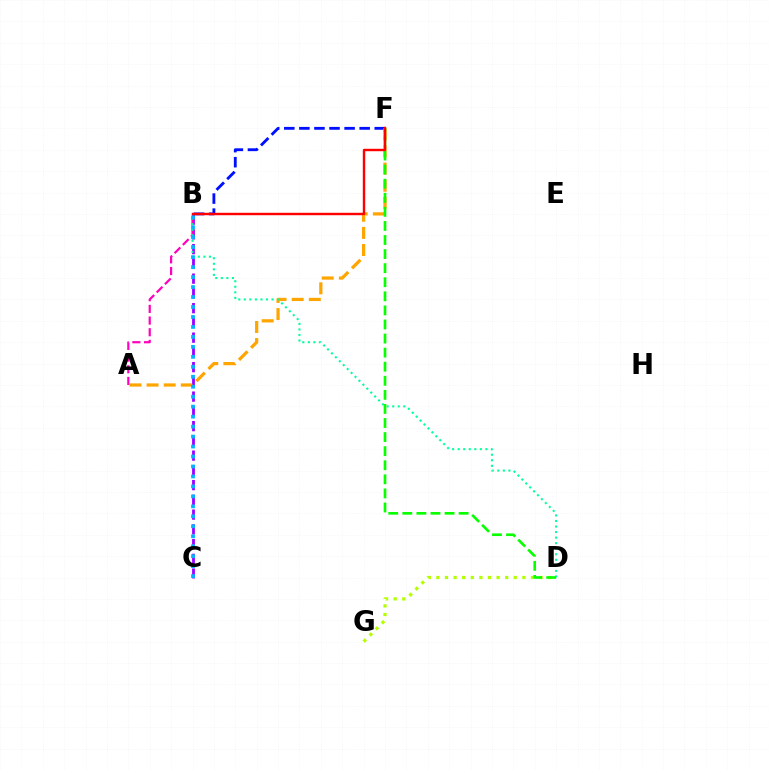{('B', 'C'): [{'color': '#9b00ff', 'line_style': 'dashed', 'thickness': 2.0}, {'color': '#00b5ff', 'line_style': 'dotted', 'thickness': 2.71}], ('D', 'G'): [{'color': '#b3ff00', 'line_style': 'dotted', 'thickness': 2.34}], ('B', 'F'): [{'color': '#0010ff', 'line_style': 'dashed', 'thickness': 2.05}, {'color': '#ff0000', 'line_style': 'solid', 'thickness': 1.74}], ('A', 'B'): [{'color': '#ff00bd', 'line_style': 'dashed', 'thickness': 1.59}], ('A', 'F'): [{'color': '#ffa500', 'line_style': 'dashed', 'thickness': 2.33}], ('B', 'D'): [{'color': '#00ff9d', 'line_style': 'dotted', 'thickness': 1.51}], ('D', 'F'): [{'color': '#08ff00', 'line_style': 'dashed', 'thickness': 1.91}]}